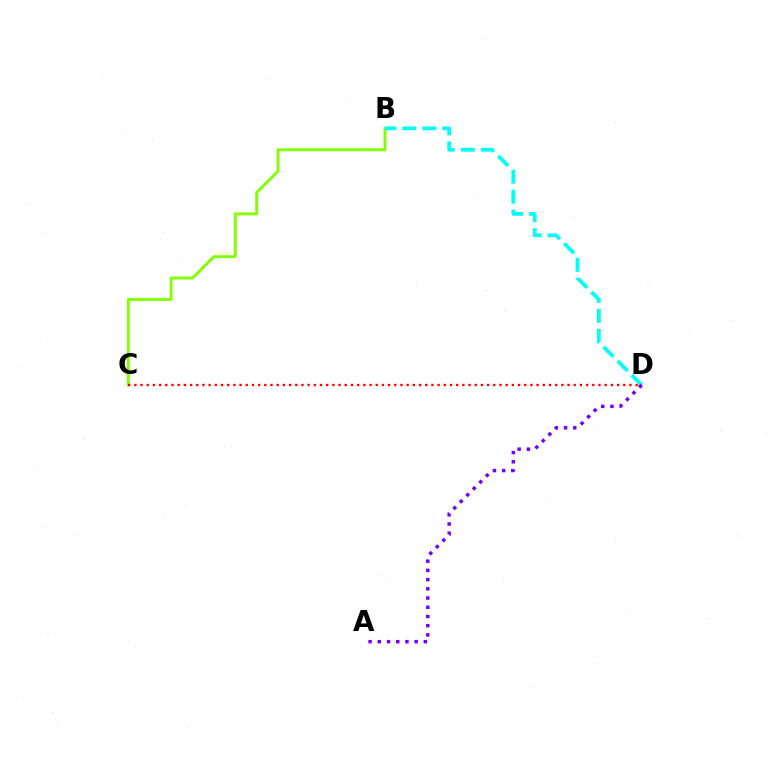{('B', 'C'): [{'color': '#84ff00', 'line_style': 'solid', 'thickness': 2.1}], ('B', 'D'): [{'color': '#00fff6', 'line_style': 'dashed', 'thickness': 2.71}], ('C', 'D'): [{'color': '#ff0000', 'line_style': 'dotted', 'thickness': 1.68}], ('A', 'D'): [{'color': '#7200ff', 'line_style': 'dotted', 'thickness': 2.5}]}